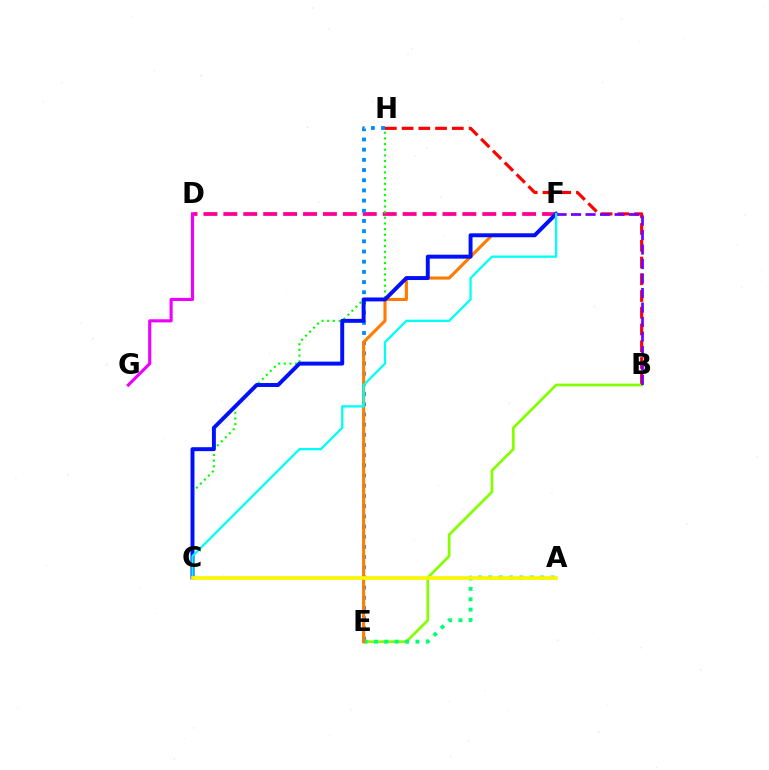{('D', 'F'): [{'color': '#ff0094', 'line_style': 'dashed', 'thickness': 2.71}], ('B', 'H'): [{'color': '#ff0000', 'line_style': 'dashed', 'thickness': 2.27}], ('B', 'E'): [{'color': '#84ff00', 'line_style': 'solid', 'thickness': 1.95}], ('E', 'H'): [{'color': '#008cff', 'line_style': 'dotted', 'thickness': 2.77}], ('A', 'E'): [{'color': '#00ff74', 'line_style': 'dotted', 'thickness': 2.82}], ('D', 'G'): [{'color': '#ee00ff', 'line_style': 'solid', 'thickness': 2.25}], ('C', 'H'): [{'color': '#08ff00', 'line_style': 'dotted', 'thickness': 1.54}], ('E', 'F'): [{'color': '#ff7c00', 'line_style': 'solid', 'thickness': 2.25}], ('C', 'F'): [{'color': '#0010ff', 'line_style': 'solid', 'thickness': 2.84}, {'color': '#00fff6', 'line_style': 'solid', 'thickness': 1.65}], ('B', 'F'): [{'color': '#7200ff', 'line_style': 'dashed', 'thickness': 1.97}], ('A', 'C'): [{'color': '#fcf500', 'line_style': 'solid', 'thickness': 2.64}]}